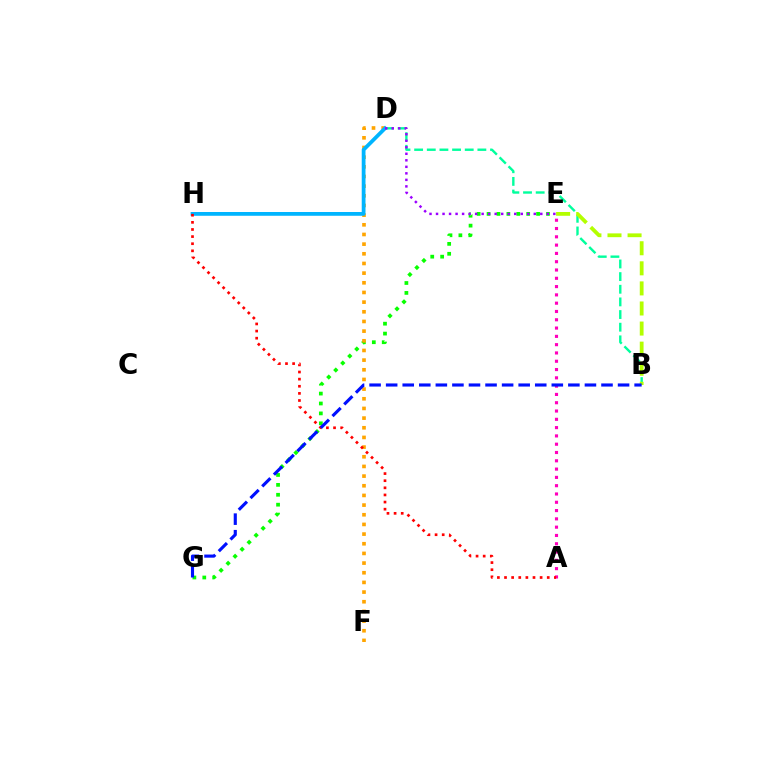{('B', 'D'): [{'color': '#00ff9d', 'line_style': 'dashed', 'thickness': 1.72}], ('E', 'G'): [{'color': '#08ff00', 'line_style': 'dotted', 'thickness': 2.69}], ('A', 'E'): [{'color': '#ff00bd', 'line_style': 'dotted', 'thickness': 2.25}], ('D', 'F'): [{'color': '#ffa500', 'line_style': 'dotted', 'thickness': 2.63}], ('D', 'H'): [{'color': '#00b5ff', 'line_style': 'solid', 'thickness': 2.72}], ('D', 'E'): [{'color': '#9b00ff', 'line_style': 'dotted', 'thickness': 1.77}], ('B', 'E'): [{'color': '#b3ff00', 'line_style': 'dashed', 'thickness': 2.73}], ('A', 'H'): [{'color': '#ff0000', 'line_style': 'dotted', 'thickness': 1.93}], ('B', 'G'): [{'color': '#0010ff', 'line_style': 'dashed', 'thickness': 2.25}]}